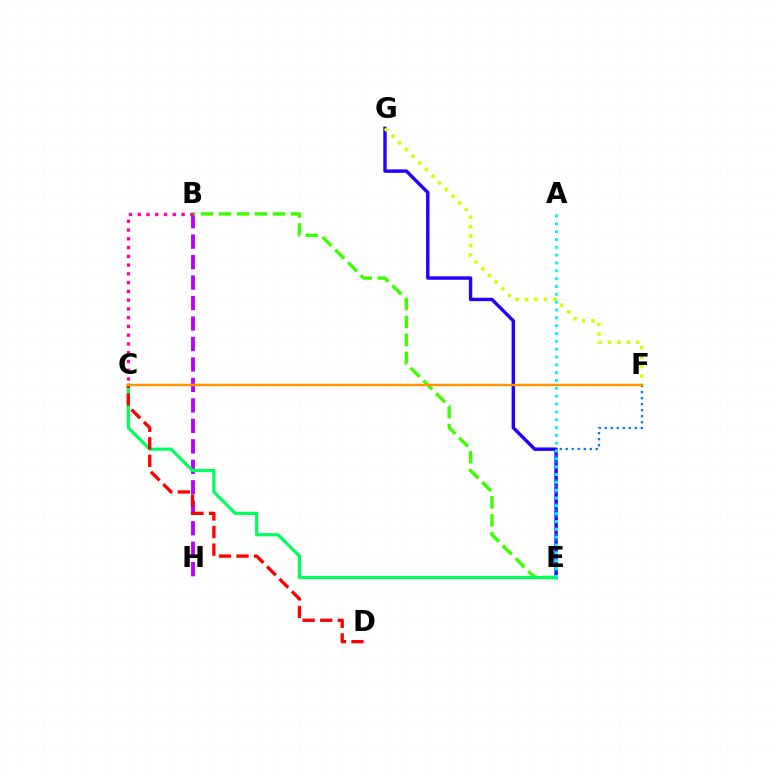{('B', 'H'): [{'color': '#b900ff', 'line_style': 'dashed', 'thickness': 2.78}], ('E', 'G'): [{'color': '#2500ff', 'line_style': 'solid', 'thickness': 2.47}], ('B', 'E'): [{'color': '#3dff00', 'line_style': 'dashed', 'thickness': 2.44}], ('C', 'E'): [{'color': '#00ff5c', 'line_style': 'solid', 'thickness': 2.31}], ('E', 'F'): [{'color': '#0074ff', 'line_style': 'dotted', 'thickness': 1.63}], ('F', 'G'): [{'color': '#d1ff00', 'line_style': 'dotted', 'thickness': 2.56}], ('A', 'E'): [{'color': '#00fff6', 'line_style': 'dotted', 'thickness': 2.13}], ('C', 'D'): [{'color': '#ff0000', 'line_style': 'dashed', 'thickness': 2.38}], ('C', 'F'): [{'color': '#ff9400', 'line_style': 'solid', 'thickness': 1.77}], ('B', 'C'): [{'color': '#ff00ac', 'line_style': 'dotted', 'thickness': 2.38}]}